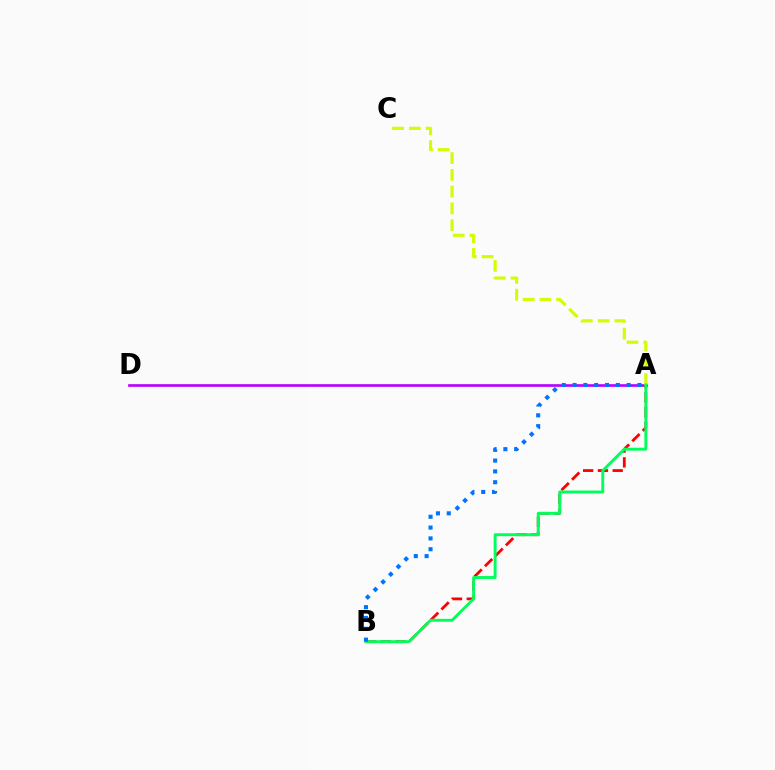{('A', 'D'): [{'color': '#b900ff', 'line_style': 'solid', 'thickness': 1.91}], ('A', 'C'): [{'color': '#d1ff00', 'line_style': 'dashed', 'thickness': 2.28}], ('A', 'B'): [{'color': '#ff0000', 'line_style': 'dashed', 'thickness': 2.01}, {'color': '#00ff5c', 'line_style': 'solid', 'thickness': 2.09}, {'color': '#0074ff', 'line_style': 'dotted', 'thickness': 2.94}]}